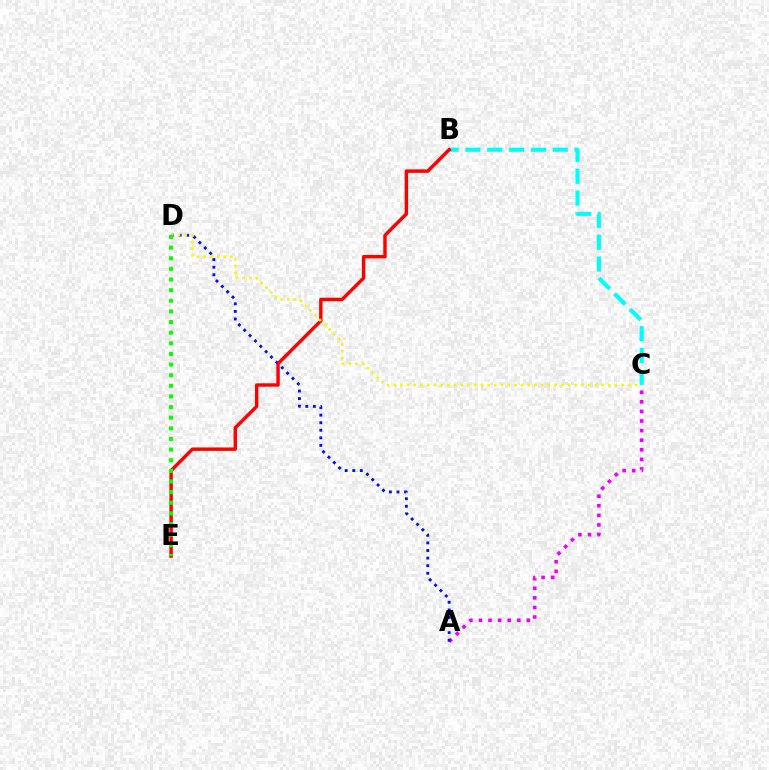{('A', 'C'): [{'color': '#ee00ff', 'line_style': 'dotted', 'thickness': 2.6}], ('A', 'D'): [{'color': '#0010ff', 'line_style': 'dotted', 'thickness': 2.06}], ('B', 'C'): [{'color': '#00fff6', 'line_style': 'dashed', 'thickness': 2.97}], ('B', 'E'): [{'color': '#ff0000', 'line_style': 'solid', 'thickness': 2.47}], ('C', 'D'): [{'color': '#fcf500', 'line_style': 'dotted', 'thickness': 1.82}], ('D', 'E'): [{'color': '#08ff00', 'line_style': 'dotted', 'thickness': 2.89}]}